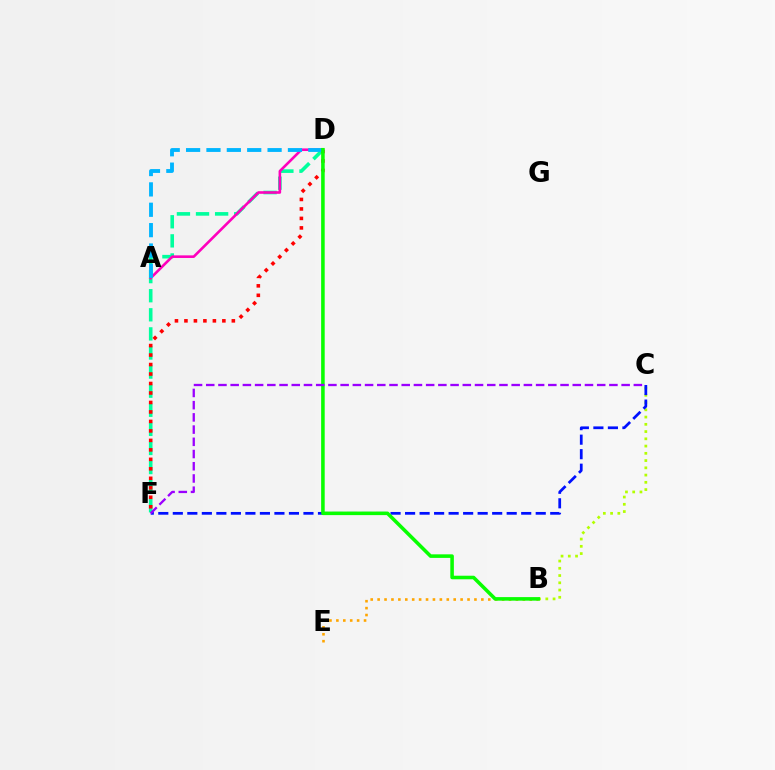{('D', 'F'): [{'color': '#00ff9d', 'line_style': 'dashed', 'thickness': 2.59}, {'color': '#ff0000', 'line_style': 'dotted', 'thickness': 2.58}], ('B', 'C'): [{'color': '#b3ff00', 'line_style': 'dotted', 'thickness': 1.97}], ('A', 'D'): [{'color': '#ff00bd', 'line_style': 'solid', 'thickness': 1.88}, {'color': '#00b5ff', 'line_style': 'dashed', 'thickness': 2.77}], ('C', 'F'): [{'color': '#0010ff', 'line_style': 'dashed', 'thickness': 1.97}, {'color': '#9b00ff', 'line_style': 'dashed', 'thickness': 1.66}], ('B', 'E'): [{'color': '#ffa500', 'line_style': 'dotted', 'thickness': 1.88}], ('B', 'D'): [{'color': '#08ff00', 'line_style': 'solid', 'thickness': 2.56}]}